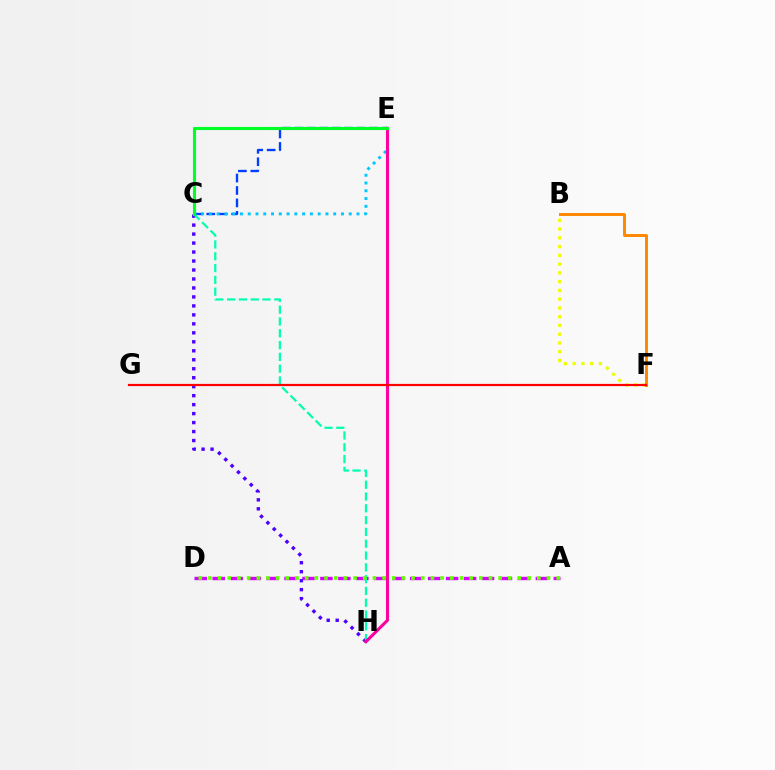{('C', 'E'): [{'color': '#003fff', 'line_style': 'dashed', 'thickness': 1.69}, {'color': '#00c7ff', 'line_style': 'dotted', 'thickness': 2.11}, {'color': '#00ff27', 'line_style': 'solid', 'thickness': 2.24}], ('B', 'F'): [{'color': '#eeff00', 'line_style': 'dotted', 'thickness': 2.38}, {'color': '#ff8800', 'line_style': 'solid', 'thickness': 2.13}], ('A', 'D'): [{'color': '#d600ff', 'line_style': 'dashed', 'thickness': 2.44}, {'color': '#66ff00', 'line_style': 'dotted', 'thickness': 2.63}], ('C', 'H'): [{'color': '#4f00ff', 'line_style': 'dotted', 'thickness': 2.44}, {'color': '#00ffaf', 'line_style': 'dashed', 'thickness': 1.6}], ('E', 'H'): [{'color': '#ff00a0', 'line_style': 'solid', 'thickness': 2.21}], ('F', 'G'): [{'color': '#ff0000', 'line_style': 'solid', 'thickness': 1.58}]}